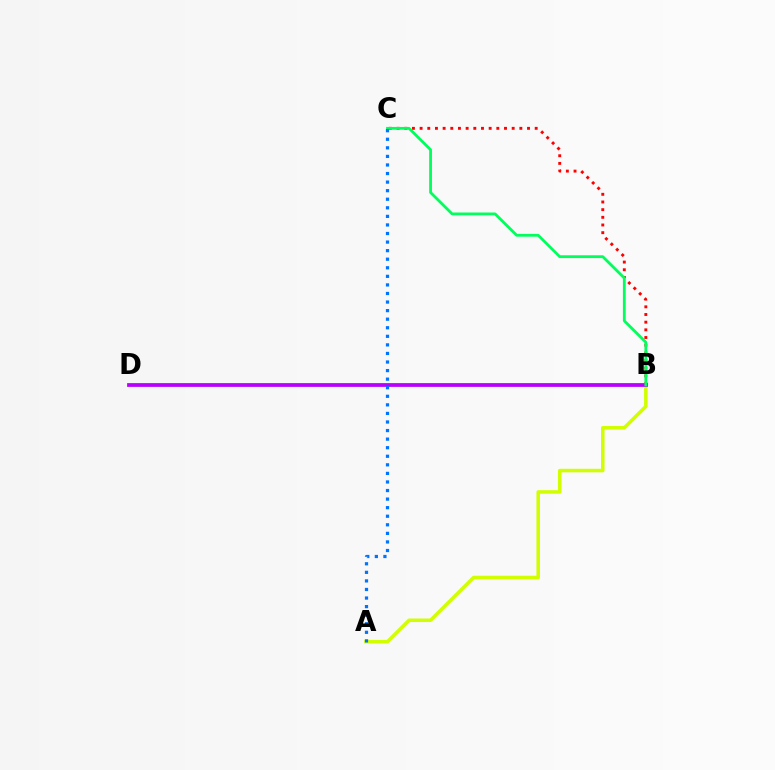{('A', 'B'): [{'color': '#d1ff00', 'line_style': 'solid', 'thickness': 2.54}], ('B', 'C'): [{'color': '#ff0000', 'line_style': 'dotted', 'thickness': 2.08}, {'color': '#00ff5c', 'line_style': 'solid', 'thickness': 2.01}], ('B', 'D'): [{'color': '#b900ff', 'line_style': 'solid', 'thickness': 2.71}], ('A', 'C'): [{'color': '#0074ff', 'line_style': 'dotted', 'thickness': 2.33}]}